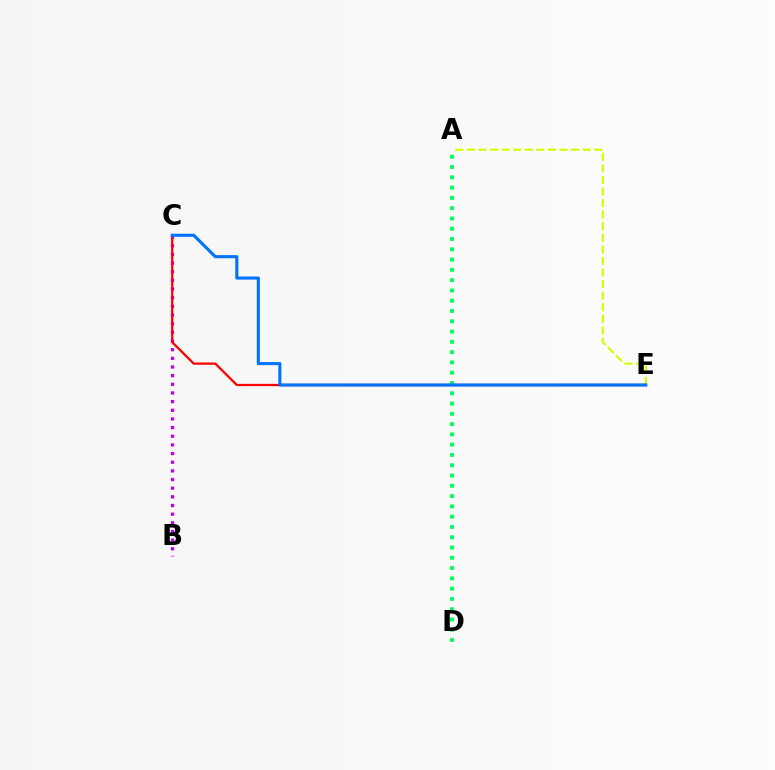{('A', 'D'): [{'color': '#00ff5c', 'line_style': 'dotted', 'thickness': 2.79}], ('B', 'C'): [{'color': '#b900ff', 'line_style': 'dotted', 'thickness': 2.35}], ('A', 'E'): [{'color': '#d1ff00', 'line_style': 'dashed', 'thickness': 1.57}], ('C', 'E'): [{'color': '#ff0000', 'line_style': 'solid', 'thickness': 1.63}, {'color': '#0074ff', 'line_style': 'solid', 'thickness': 2.23}]}